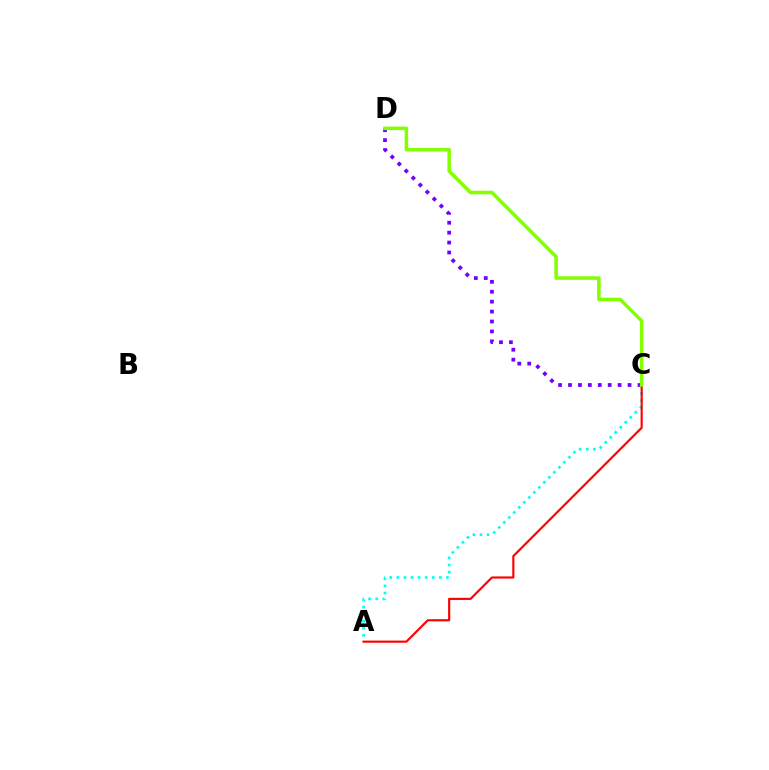{('C', 'D'): [{'color': '#7200ff', 'line_style': 'dotted', 'thickness': 2.7}, {'color': '#84ff00', 'line_style': 'solid', 'thickness': 2.54}], ('A', 'C'): [{'color': '#00fff6', 'line_style': 'dotted', 'thickness': 1.93}, {'color': '#ff0000', 'line_style': 'solid', 'thickness': 1.55}]}